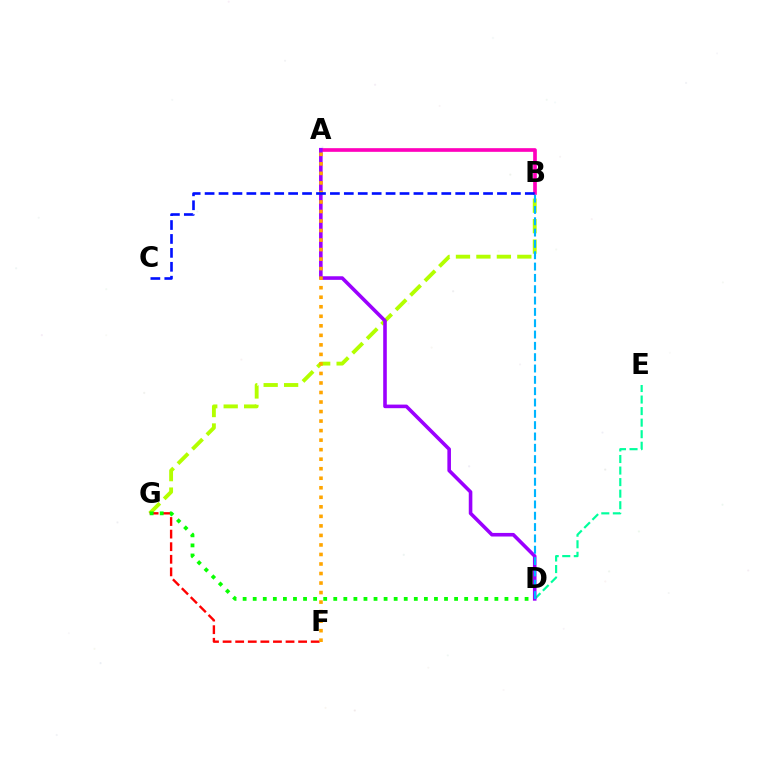{('A', 'B'): [{'color': '#ff00bd', 'line_style': 'solid', 'thickness': 2.64}], ('B', 'G'): [{'color': '#b3ff00', 'line_style': 'dashed', 'thickness': 2.78}], ('D', 'E'): [{'color': '#00ff9d', 'line_style': 'dashed', 'thickness': 1.57}], ('F', 'G'): [{'color': '#ff0000', 'line_style': 'dashed', 'thickness': 1.71}], ('A', 'D'): [{'color': '#9b00ff', 'line_style': 'solid', 'thickness': 2.58}], ('A', 'F'): [{'color': '#ffa500', 'line_style': 'dotted', 'thickness': 2.59}], ('B', 'D'): [{'color': '#00b5ff', 'line_style': 'dashed', 'thickness': 1.54}], ('B', 'C'): [{'color': '#0010ff', 'line_style': 'dashed', 'thickness': 1.89}], ('D', 'G'): [{'color': '#08ff00', 'line_style': 'dotted', 'thickness': 2.74}]}